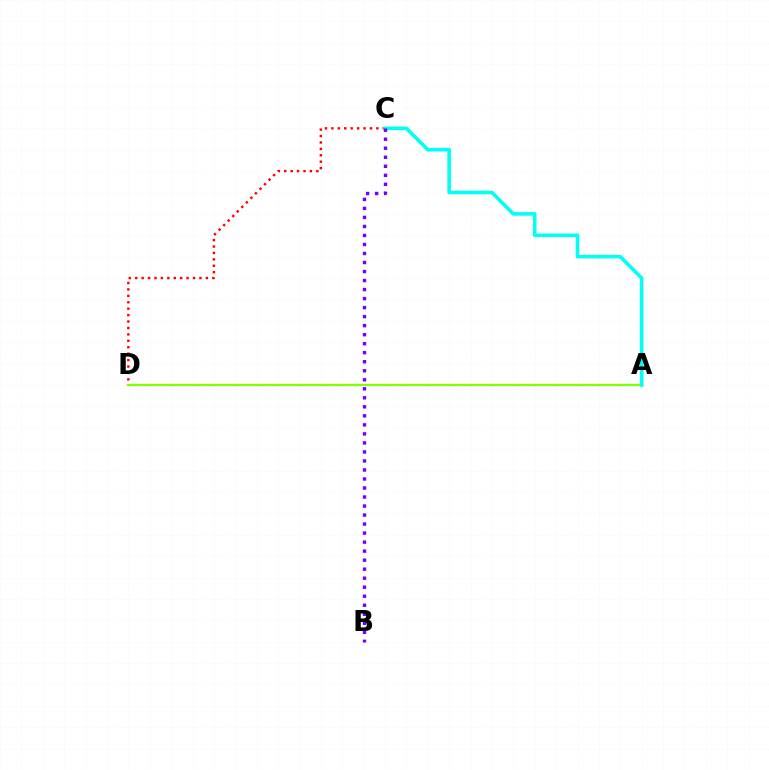{('C', 'D'): [{'color': '#ff0000', 'line_style': 'dotted', 'thickness': 1.75}], ('A', 'D'): [{'color': '#84ff00', 'line_style': 'solid', 'thickness': 1.66}], ('A', 'C'): [{'color': '#00fff6', 'line_style': 'solid', 'thickness': 2.59}], ('B', 'C'): [{'color': '#7200ff', 'line_style': 'dotted', 'thickness': 2.45}]}